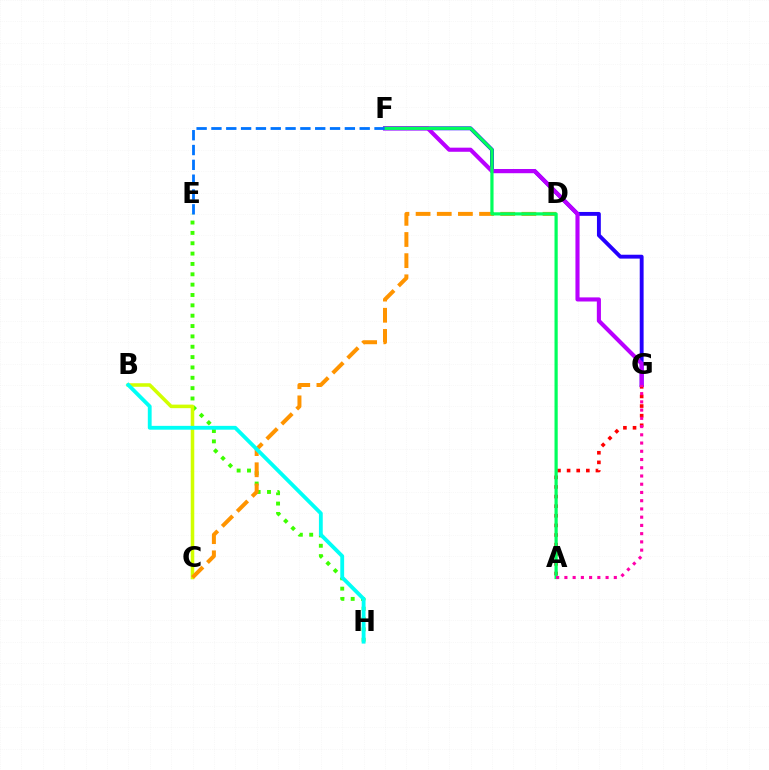{('A', 'G'): [{'color': '#ff0000', 'line_style': 'dotted', 'thickness': 2.61}, {'color': '#ff00ac', 'line_style': 'dotted', 'thickness': 2.24}], ('E', 'H'): [{'color': '#3dff00', 'line_style': 'dotted', 'thickness': 2.81}], ('B', 'C'): [{'color': '#d1ff00', 'line_style': 'solid', 'thickness': 2.55}], ('C', 'D'): [{'color': '#ff9400', 'line_style': 'dashed', 'thickness': 2.87}], ('F', 'G'): [{'color': '#2500ff', 'line_style': 'solid', 'thickness': 2.79}, {'color': '#b900ff', 'line_style': 'solid', 'thickness': 2.96}], ('B', 'H'): [{'color': '#00fff6', 'line_style': 'solid', 'thickness': 2.76}], ('A', 'F'): [{'color': '#00ff5c', 'line_style': 'solid', 'thickness': 2.31}], ('E', 'F'): [{'color': '#0074ff', 'line_style': 'dashed', 'thickness': 2.01}]}